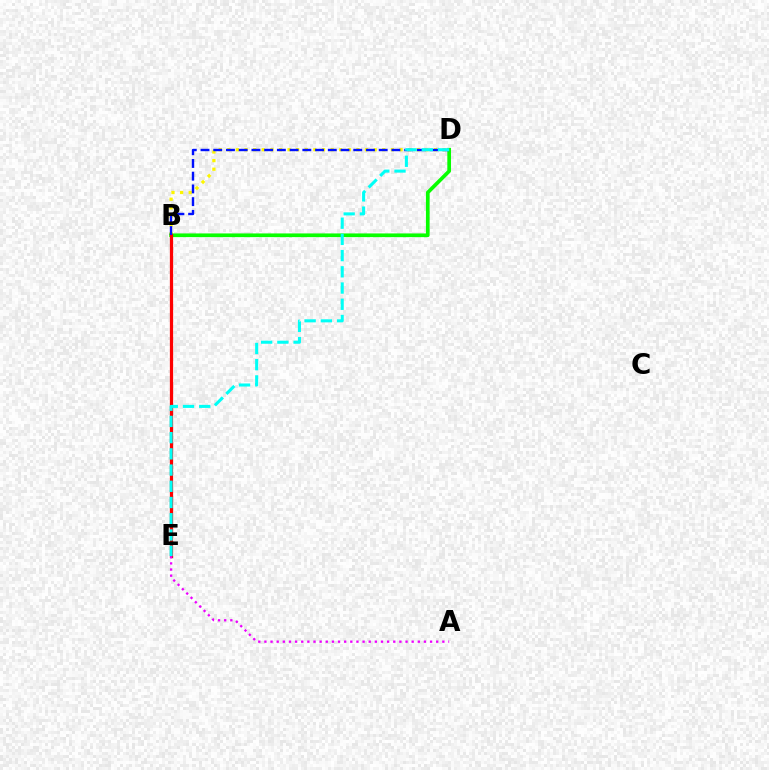{('B', 'D'): [{'color': '#fcf500', 'line_style': 'dotted', 'thickness': 2.34}, {'color': '#08ff00', 'line_style': 'solid', 'thickness': 2.66}, {'color': '#0010ff', 'line_style': 'dashed', 'thickness': 1.73}], ('B', 'E'): [{'color': '#ff0000', 'line_style': 'solid', 'thickness': 2.33}], ('A', 'E'): [{'color': '#ee00ff', 'line_style': 'dotted', 'thickness': 1.67}], ('D', 'E'): [{'color': '#00fff6', 'line_style': 'dashed', 'thickness': 2.2}]}